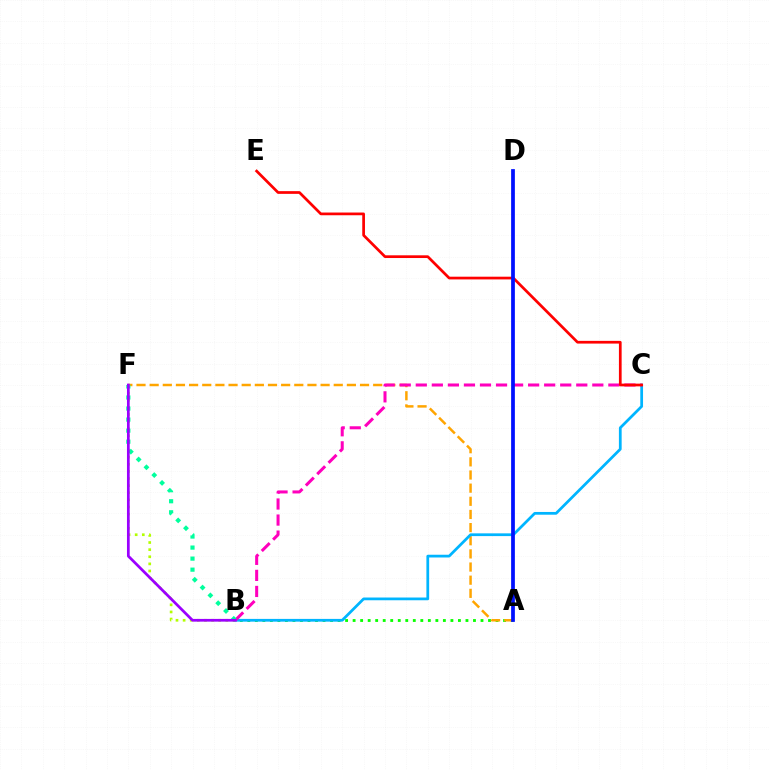{('A', 'B'): [{'color': '#08ff00', 'line_style': 'dotted', 'thickness': 2.04}], ('A', 'F'): [{'color': '#ffa500', 'line_style': 'dashed', 'thickness': 1.79}], ('B', 'C'): [{'color': '#00b5ff', 'line_style': 'solid', 'thickness': 1.98}, {'color': '#ff00bd', 'line_style': 'dashed', 'thickness': 2.18}], ('B', 'F'): [{'color': '#b3ff00', 'line_style': 'dotted', 'thickness': 1.93}, {'color': '#00ff9d', 'line_style': 'dotted', 'thickness': 3.0}, {'color': '#9b00ff', 'line_style': 'solid', 'thickness': 1.97}], ('C', 'E'): [{'color': '#ff0000', 'line_style': 'solid', 'thickness': 1.96}], ('A', 'D'): [{'color': '#0010ff', 'line_style': 'solid', 'thickness': 2.7}]}